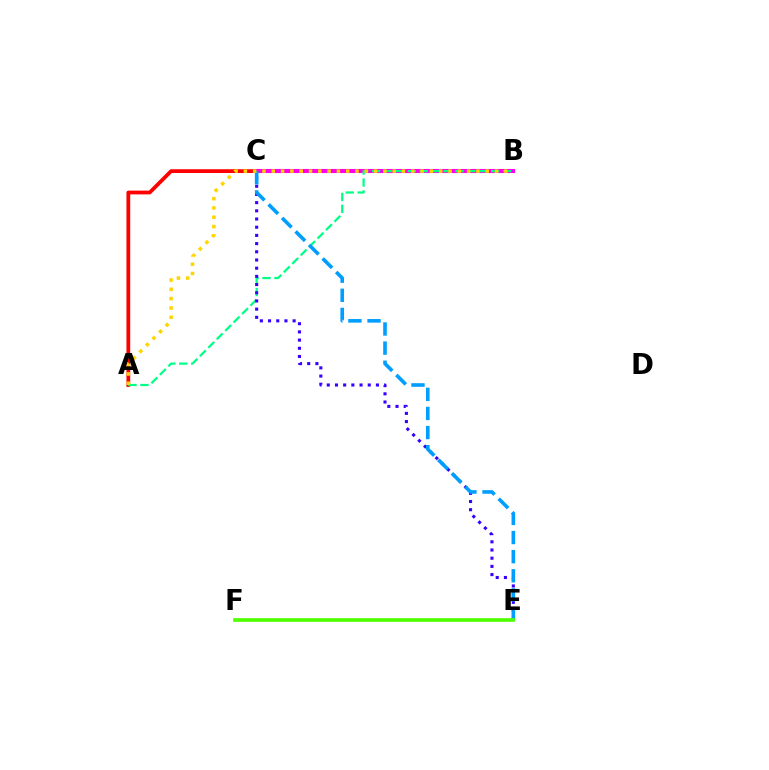{('A', 'C'): [{'color': '#ff0000', 'line_style': 'solid', 'thickness': 2.71}], ('B', 'C'): [{'color': '#ff00ed', 'line_style': 'solid', 'thickness': 2.95}], ('A', 'B'): [{'color': '#00ff86', 'line_style': 'dashed', 'thickness': 1.62}, {'color': '#ffd500', 'line_style': 'dotted', 'thickness': 2.53}], ('C', 'E'): [{'color': '#3700ff', 'line_style': 'dotted', 'thickness': 2.23}, {'color': '#009eff', 'line_style': 'dashed', 'thickness': 2.6}], ('E', 'F'): [{'color': '#4fff00', 'line_style': 'solid', 'thickness': 2.65}]}